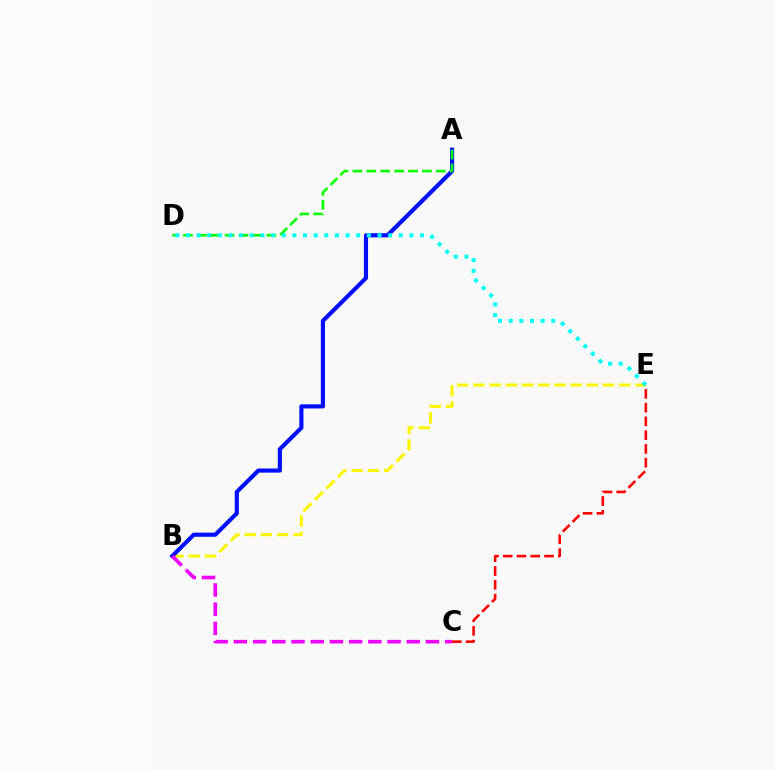{('B', 'E'): [{'color': '#fcf500', 'line_style': 'dashed', 'thickness': 2.2}], ('A', 'B'): [{'color': '#0010ff', 'line_style': 'solid', 'thickness': 2.99}], ('C', 'E'): [{'color': '#ff0000', 'line_style': 'dashed', 'thickness': 1.87}], ('B', 'C'): [{'color': '#ee00ff', 'line_style': 'dashed', 'thickness': 2.61}], ('A', 'D'): [{'color': '#08ff00', 'line_style': 'dashed', 'thickness': 1.89}], ('D', 'E'): [{'color': '#00fff6', 'line_style': 'dotted', 'thickness': 2.89}]}